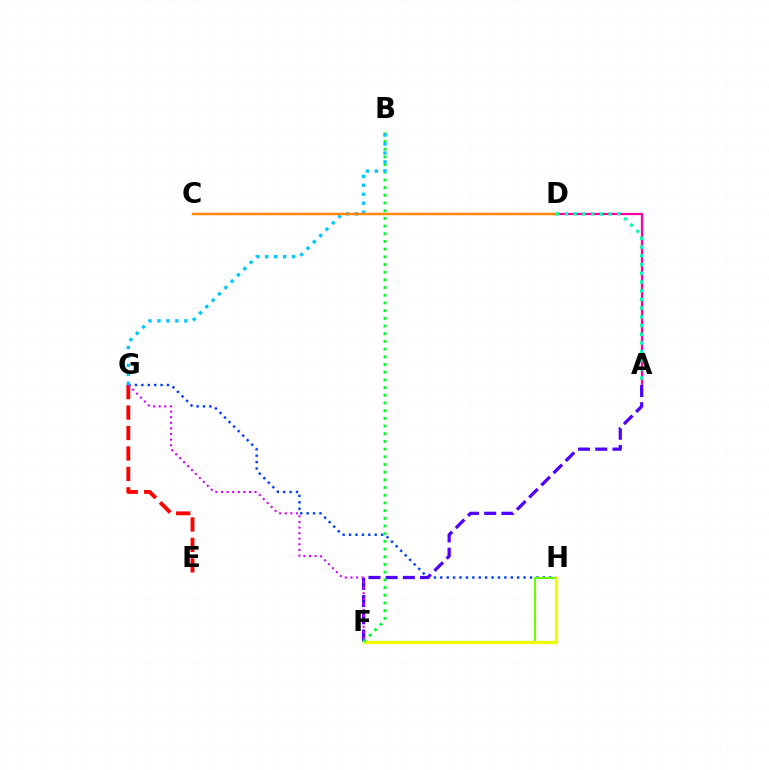{('G', 'H'): [{'color': '#003fff', 'line_style': 'dotted', 'thickness': 1.74}], ('E', 'G'): [{'color': '#ff0000', 'line_style': 'dashed', 'thickness': 2.78}], ('F', 'H'): [{'color': '#66ff00', 'line_style': 'solid', 'thickness': 1.51}, {'color': '#eeff00', 'line_style': 'solid', 'thickness': 2.35}], ('A', 'D'): [{'color': '#ff00a0', 'line_style': 'solid', 'thickness': 1.63}, {'color': '#00ffaf', 'line_style': 'dotted', 'thickness': 2.37}], ('A', 'F'): [{'color': '#4f00ff', 'line_style': 'dashed', 'thickness': 2.34}], ('F', 'G'): [{'color': '#d600ff', 'line_style': 'dotted', 'thickness': 1.52}], ('B', 'F'): [{'color': '#00ff27', 'line_style': 'dotted', 'thickness': 2.09}], ('B', 'G'): [{'color': '#00c7ff', 'line_style': 'dotted', 'thickness': 2.43}], ('C', 'D'): [{'color': '#ff8800', 'line_style': 'solid', 'thickness': 1.78}]}